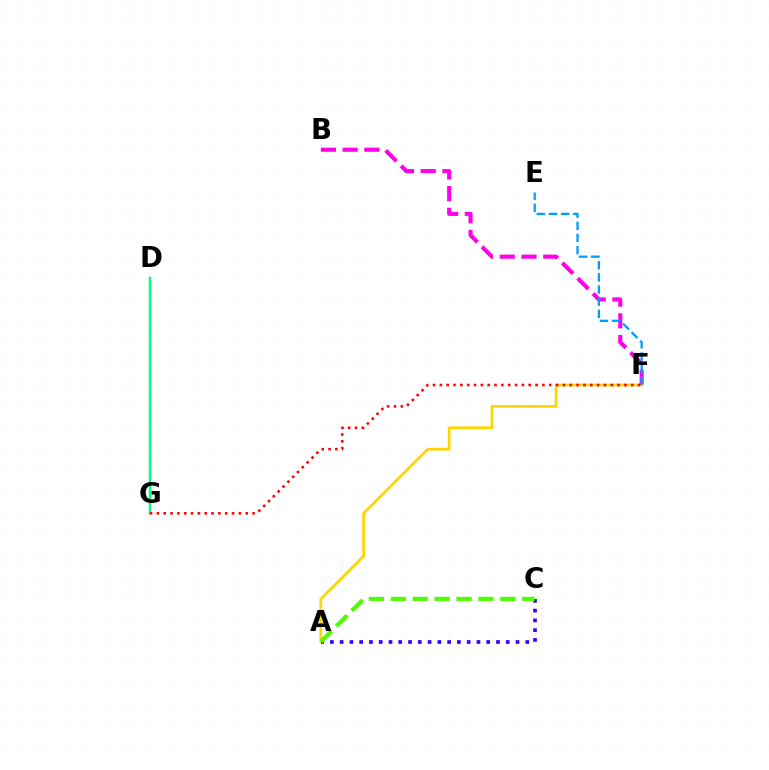{('B', 'F'): [{'color': '#ff00ed', 'line_style': 'dashed', 'thickness': 2.95}], ('A', 'F'): [{'color': '#ffd500', 'line_style': 'solid', 'thickness': 1.96}], ('E', 'F'): [{'color': '#009eff', 'line_style': 'dashed', 'thickness': 1.65}], ('D', 'G'): [{'color': '#00ff86', 'line_style': 'solid', 'thickness': 1.79}], ('A', 'C'): [{'color': '#3700ff', 'line_style': 'dotted', 'thickness': 2.65}, {'color': '#4fff00', 'line_style': 'dashed', 'thickness': 2.97}], ('F', 'G'): [{'color': '#ff0000', 'line_style': 'dotted', 'thickness': 1.86}]}